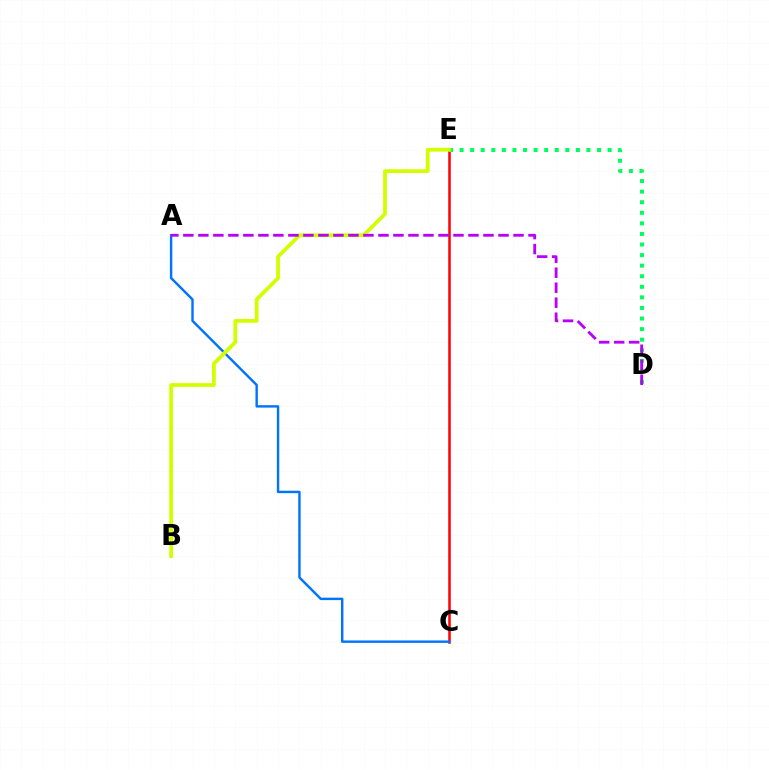{('C', 'E'): [{'color': '#ff0000', 'line_style': 'solid', 'thickness': 1.81}], ('D', 'E'): [{'color': '#00ff5c', 'line_style': 'dotted', 'thickness': 2.87}], ('A', 'C'): [{'color': '#0074ff', 'line_style': 'solid', 'thickness': 1.75}], ('B', 'E'): [{'color': '#d1ff00', 'line_style': 'solid', 'thickness': 2.72}], ('A', 'D'): [{'color': '#b900ff', 'line_style': 'dashed', 'thickness': 2.04}]}